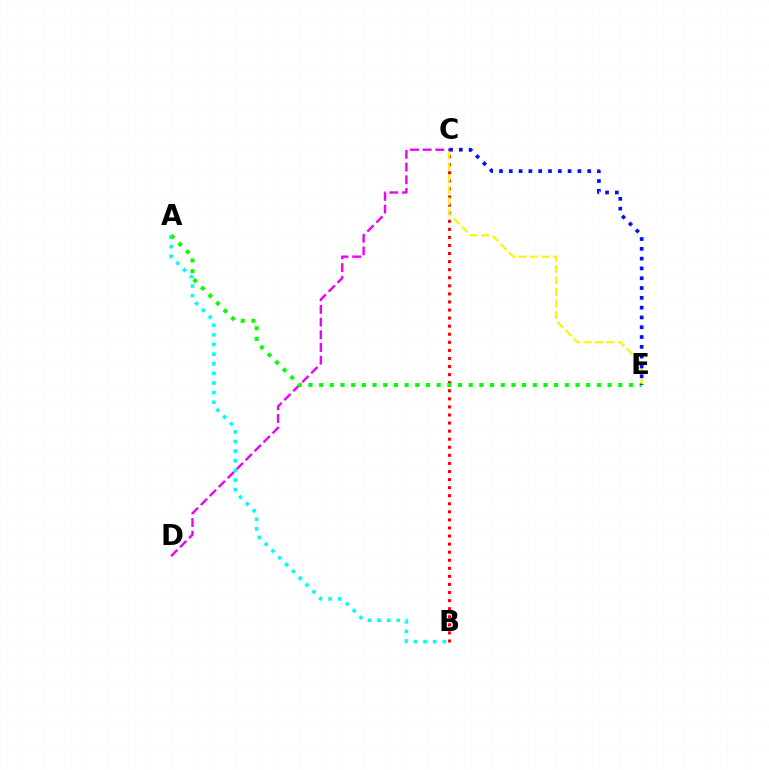{('C', 'D'): [{'color': '#ee00ff', 'line_style': 'dashed', 'thickness': 1.72}], ('A', 'B'): [{'color': '#00fff6', 'line_style': 'dotted', 'thickness': 2.62}], ('B', 'C'): [{'color': '#ff0000', 'line_style': 'dotted', 'thickness': 2.19}], ('C', 'E'): [{'color': '#fcf500', 'line_style': 'dashed', 'thickness': 1.56}, {'color': '#0010ff', 'line_style': 'dotted', 'thickness': 2.66}], ('A', 'E'): [{'color': '#08ff00', 'line_style': 'dotted', 'thickness': 2.9}]}